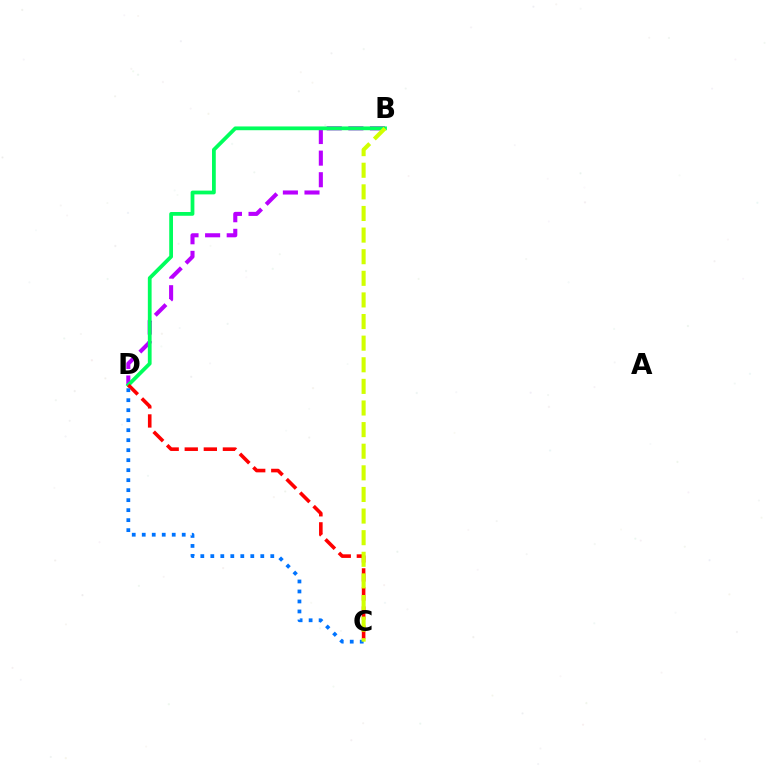{('B', 'D'): [{'color': '#b900ff', 'line_style': 'dashed', 'thickness': 2.93}, {'color': '#00ff5c', 'line_style': 'solid', 'thickness': 2.71}], ('C', 'D'): [{'color': '#ff0000', 'line_style': 'dashed', 'thickness': 2.59}, {'color': '#0074ff', 'line_style': 'dotted', 'thickness': 2.72}], ('B', 'C'): [{'color': '#d1ff00', 'line_style': 'dashed', 'thickness': 2.94}]}